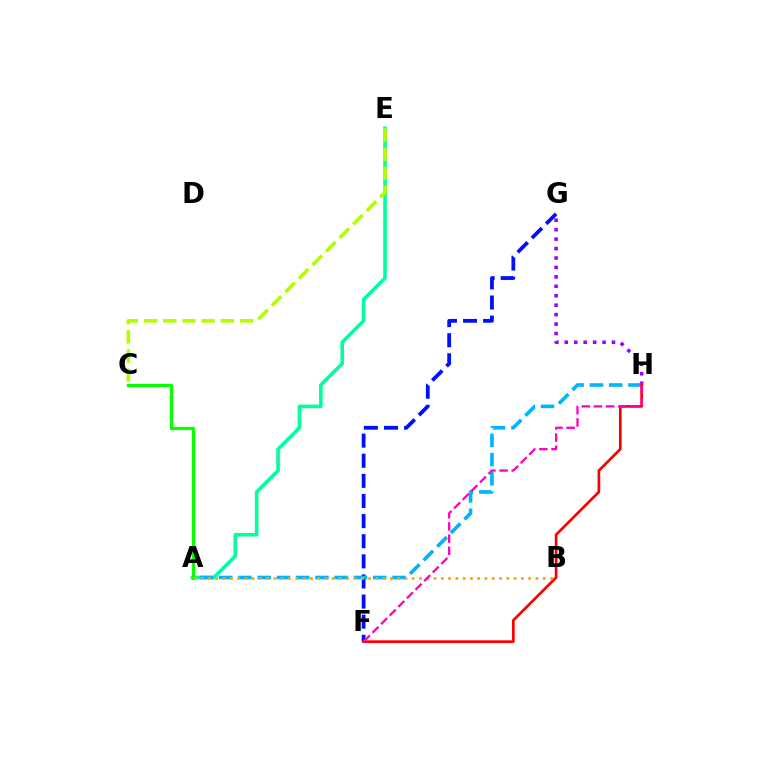{('A', 'E'): [{'color': '#00ff9d', 'line_style': 'solid', 'thickness': 2.59}], ('F', 'G'): [{'color': '#0010ff', 'line_style': 'dashed', 'thickness': 2.73}], ('G', 'H'): [{'color': '#9b00ff', 'line_style': 'dotted', 'thickness': 2.56}], ('A', 'H'): [{'color': '#00b5ff', 'line_style': 'dashed', 'thickness': 2.62}], ('A', 'C'): [{'color': '#08ff00', 'line_style': 'solid', 'thickness': 2.32}], ('F', 'H'): [{'color': '#ff0000', 'line_style': 'solid', 'thickness': 1.94}, {'color': '#ff00bd', 'line_style': 'dashed', 'thickness': 1.65}], ('A', 'B'): [{'color': '#ffa500', 'line_style': 'dotted', 'thickness': 1.98}], ('C', 'E'): [{'color': '#b3ff00', 'line_style': 'dashed', 'thickness': 2.6}]}